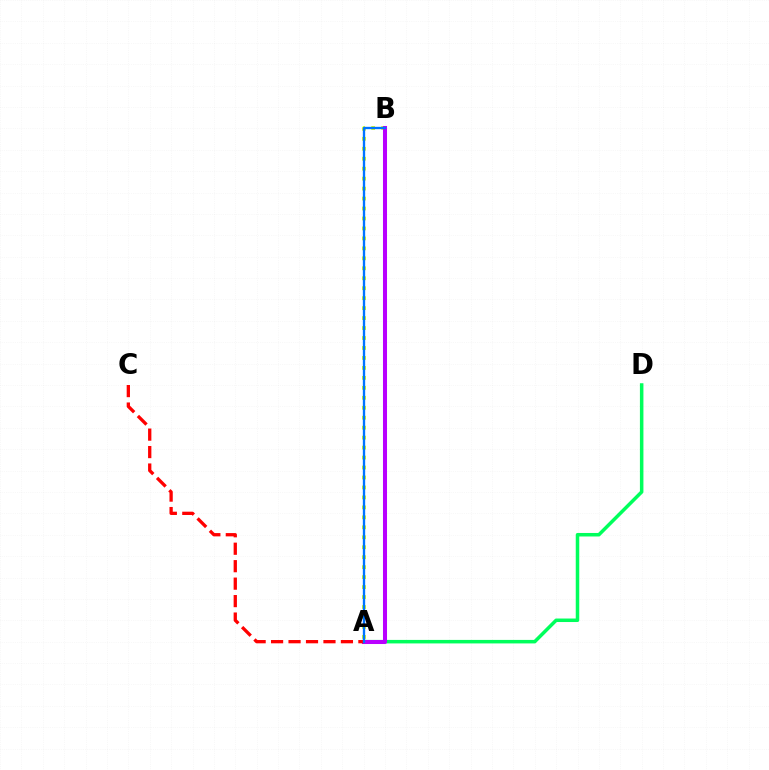{('A', 'D'): [{'color': '#00ff5c', 'line_style': 'solid', 'thickness': 2.53}], ('A', 'B'): [{'color': '#d1ff00', 'line_style': 'dotted', 'thickness': 2.71}, {'color': '#b900ff', 'line_style': 'solid', 'thickness': 2.91}, {'color': '#0074ff', 'line_style': 'solid', 'thickness': 1.69}], ('A', 'C'): [{'color': '#ff0000', 'line_style': 'dashed', 'thickness': 2.37}]}